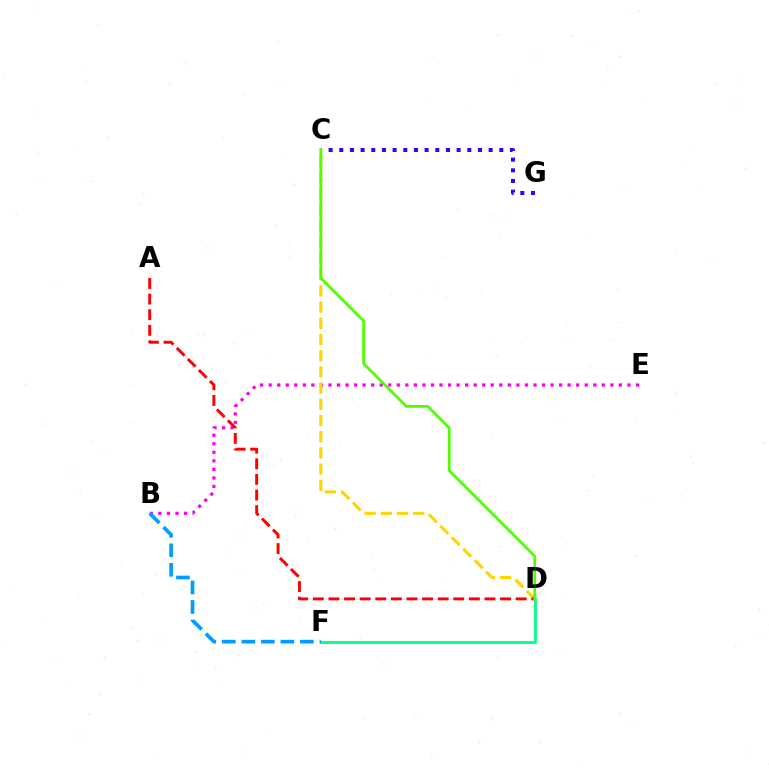{('B', 'E'): [{'color': '#ff00ed', 'line_style': 'dotted', 'thickness': 2.32}], ('D', 'F'): [{'color': '#00ff86', 'line_style': 'solid', 'thickness': 2.01}], ('B', 'F'): [{'color': '#009eff', 'line_style': 'dashed', 'thickness': 2.65}], ('C', 'D'): [{'color': '#ffd500', 'line_style': 'dashed', 'thickness': 2.2}, {'color': '#4fff00', 'line_style': 'solid', 'thickness': 1.99}], ('C', 'G'): [{'color': '#3700ff', 'line_style': 'dotted', 'thickness': 2.9}], ('A', 'D'): [{'color': '#ff0000', 'line_style': 'dashed', 'thickness': 2.12}]}